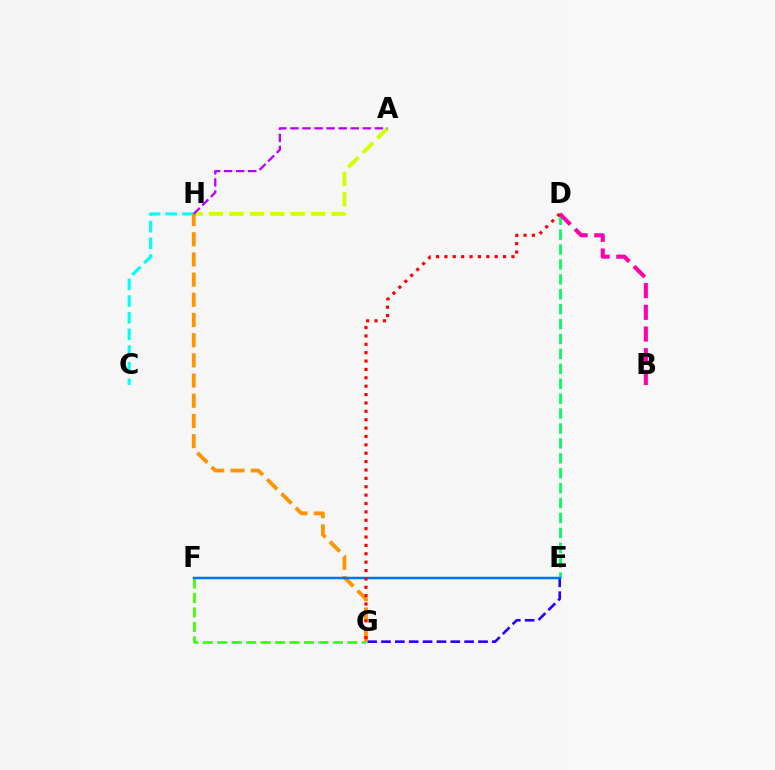{('A', 'H'): [{'color': '#d1ff00', 'line_style': 'dashed', 'thickness': 2.78}, {'color': '#b900ff', 'line_style': 'dashed', 'thickness': 1.64}], ('D', 'E'): [{'color': '#00ff5c', 'line_style': 'dashed', 'thickness': 2.03}], ('C', 'H'): [{'color': '#00fff6', 'line_style': 'dashed', 'thickness': 2.26}], ('E', 'G'): [{'color': '#2500ff', 'line_style': 'dashed', 'thickness': 1.88}], ('B', 'D'): [{'color': '#ff00ac', 'line_style': 'dashed', 'thickness': 2.95}], ('F', 'G'): [{'color': '#3dff00', 'line_style': 'dashed', 'thickness': 1.96}], ('G', 'H'): [{'color': '#ff9400', 'line_style': 'dashed', 'thickness': 2.74}], ('E', 'F'): [{'color': '#0074ff', 'line_style': 'solid', 'thickness': 1.8}], ('D', 'G'): [{'color': '#ff0000', 'line_style': 'dotted', 'thickness': 2.28}]}